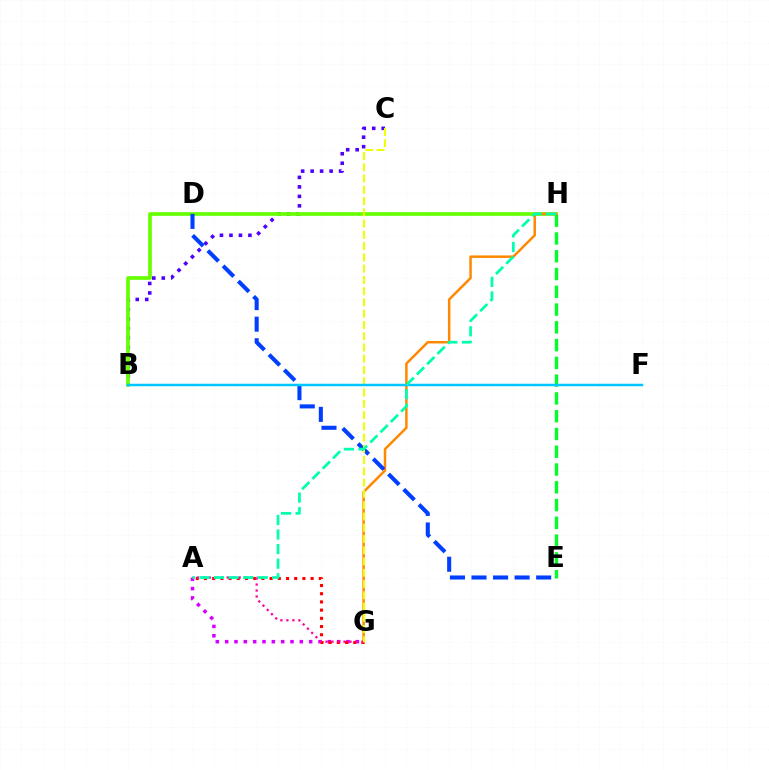{('B', 'C'): [{'color': '#4f00ff', 'line_style': 'dotted', 'thickness': 2.58}], ('A', 'G'): [{'color': '#d600ff', 'line_style': 'dotted', 'thickness': 2.54}, {'color': '#ff0000', 'line_style': 'dotted', 'thickness': 2.23}, {'color': '#ff00a0', 'line_style': 'dotted', 'thickness': 1.63}], ('B', 'H'): [{'color': '#66ff00', 'line_style': 'solid', 'thickness': 2.65}], ('E', 'H'): [{'color': '#00ff27', 'line_style': 'dashed', 'thickness': 2.41}], ('G', 'H'): [{'color': '#ff8800', 'line_style': 'solid', 'thickness': 1.8}], ('D', 'E'): [{'color': '#003fff', 'line_style': 'dashed', 'thickness': 2.93}], ('C', 'G'): [{'color': '#eeff00', 'line_style': 'dashed', 'thickness': 1.53}], ('B', 'F'): [{'color': '#00c7ff', 'line_style': 'solid', 'thickness': 1.79}], ('A', 'H'): [{'color': '#00ffaf', 'line_style': 'dashed', 'thickness': 1.98}]}